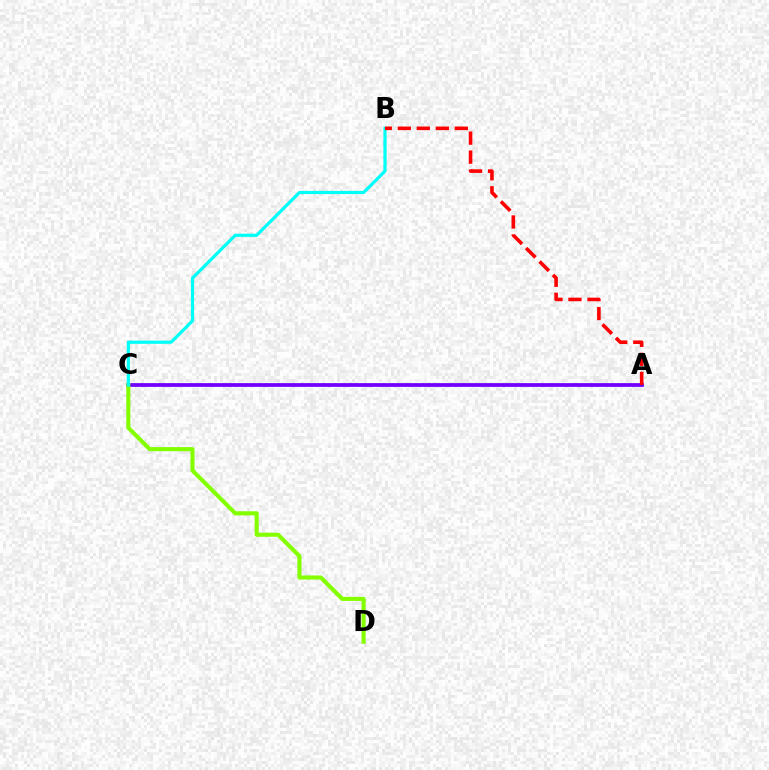{('A', 'C'): [{'color': '#7200ff', 'line_style': 'solid', 'thickness': 2.7}], ('C', 'D'): [{'color': '#84ff00', 'line_style': 'solid', 'thickness': 2.96}], ('B', 'C'): [{'color': '#00fff6', 'line_style': 'solid', 'thickness': 2.3}], ('A', 'B'): [{'color': '#ff0000', 'line_style': 'dashed', 'thickness': 2.58}]}